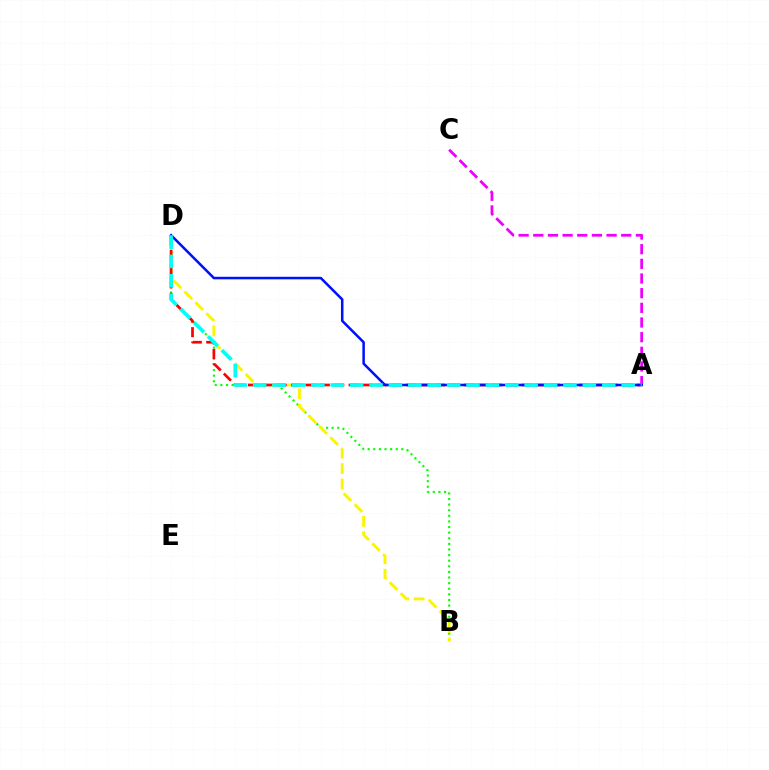{('B', 'D'): [{'color': '#08ff00', 'line_style': 'dotted', 'thickness': 1.52}, {'color': '#fcf500', 'line_style': 'dashed', 'thickness': 2.09}], ('A', 'C'): [{'color': '#ee00ff', 'line_style': 'dashed', 'thickness': 1.99}], ('A', 'D'): [{'color': '#ff0000', 'line_style': 'dashed', 'thickness': 1.95}, {'color': '#0010ff', 'line_style': 'solid', 'thickness': 1.82}, {'color': '#00fff6', 'line_style': 'dashed', 'thickness': 2.63}]}